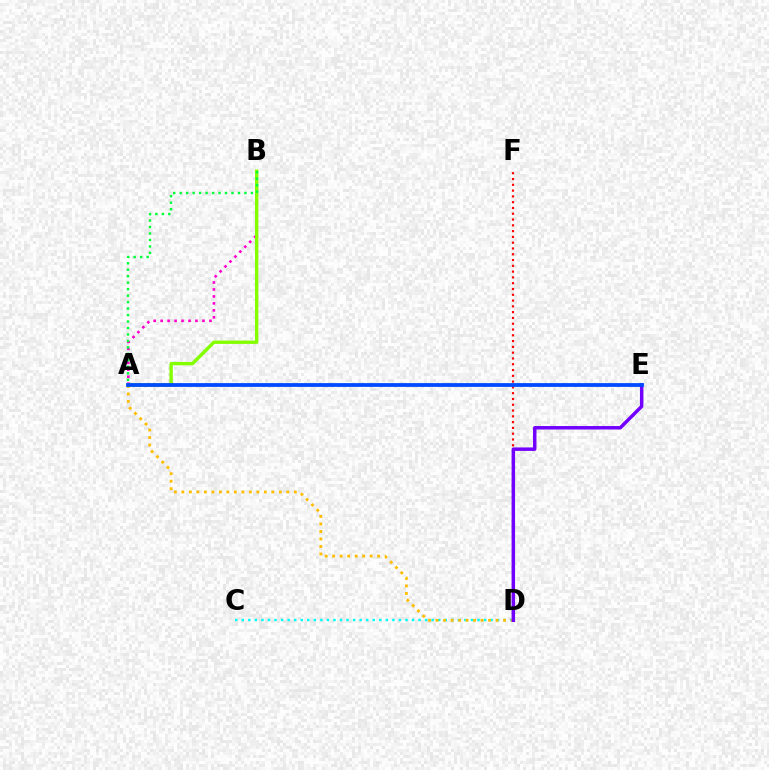{('D', 'F'): [{'color': '#ff0000', 'line_style': 'dotted', 'thickness': 1.57}], ('C', 'D'): [{'color': '#00fff6', 'line_style': 'dotted', 'thickness': 1.78}], ('A', 'B'): [{'color': '#ff00cf', 'line_style': 'dotted', 'thickness': 1.89}, {'color': '#84ff00', 'line_style': 'solid', 'thickness': 2.43}, {'color': '#00ff39', 'line_style': 'dotted', 'thickness': 1.76}], ('A', 'D'): [{'color': '#ffbd00', 'line_style': 'dotted', 'thickness': 2.04}], ('D', 'E'): [{'color': '#7200ff', 'line_style': 'solid', 'thickness': 2.5}], ('A', 'E'): [{'color': '#004bff', 'line_style': 'solid', 'thickness': 2.72}]}